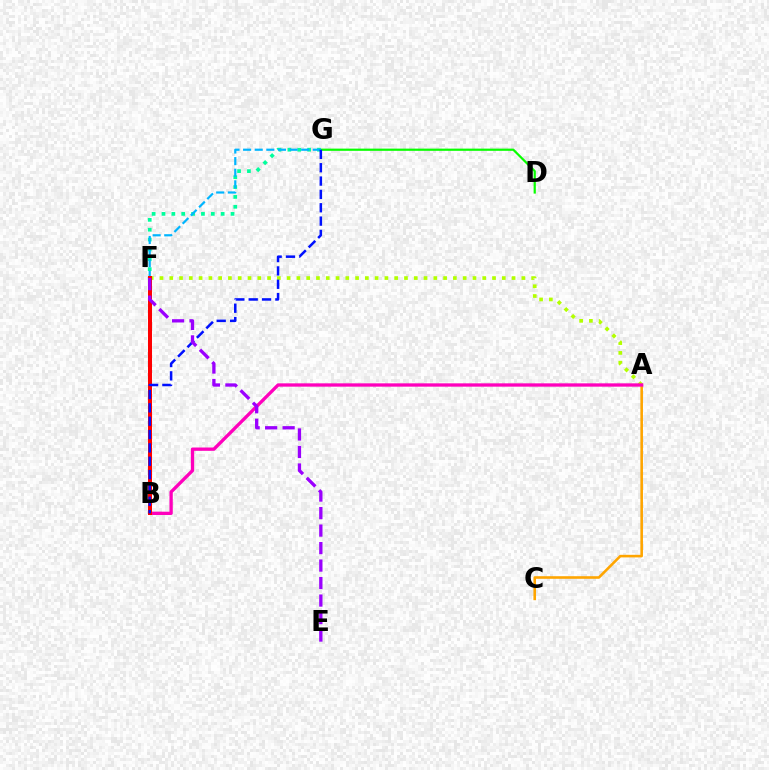{('A', 'F'): [{'color': '#b3ff00', 'line_style': 'dotted', 'thickness': 2.66}], ('D', 'G'): [{'color': '#08ff00', 'line_style': 'solid', 'thickness': 1.59}], ('A', 'C'): [{'color': '#ffa500', 'line_style': 'solid', 'thickness': 1.87}], ('F', 'G'): [{'color': '#00ff9d', 'line_style': 'dotted', 'thickness': 2.68}, {'color': '#00b5ff', 'line_style': 'dashed', 'thickness': 1.58}], ('A', 'B'): [{'color': '#ff00bd', 'line_style': 'solid', 'thickness': 2.39}], ('B', 'F'): [{'color': '#ff0000', 'line_style': 'solid', 'thickness': 2.87}], ('B', 'G'): [{'color': '#0010ff', 'line_style': 'dashed', 'thickness': 1.81}], ('E', 'F'): [{'color': '#9b00ff', 'line_style': 'dashed', 'thickness': 2.38}]}